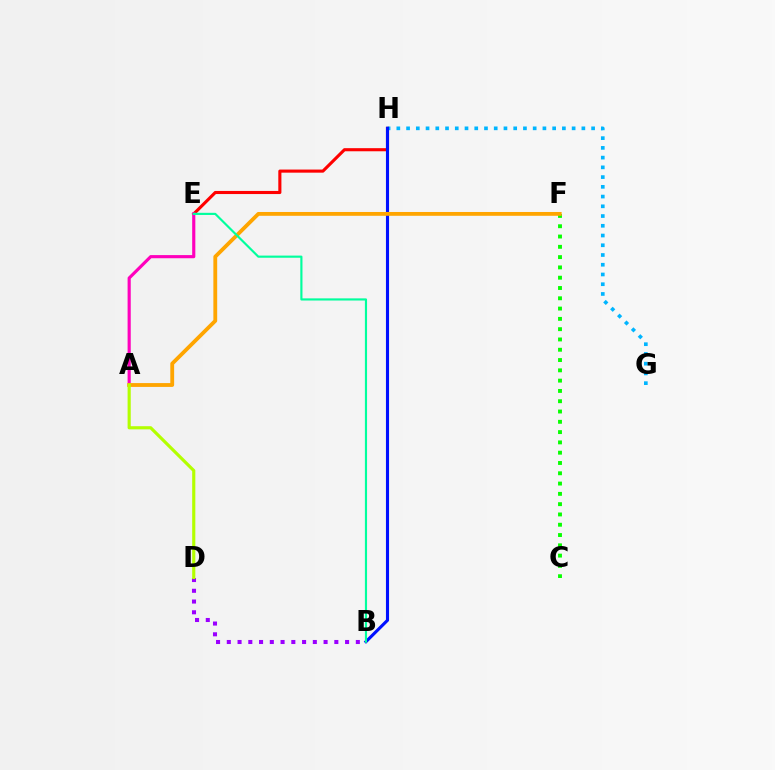{('E', 'H'): [{'color': '#ff0000', 'line_style': 'solid', 'thickness': 2.23}], ('G', 'H'): [{'color': '#00b5ff', 'line_style': 'dotted', 'thickness': 2.65}], ('C', 'F'): [{'color': '#08ff00', 'line_style': 'dotted', 'thickness': 2.8}], ('B', 'H'): [{'color': '#0010ff', 'line_style': 'solid', 'thickness': 2.23}], ('B', 'D'): [{'color': '#9b00ff', 'line_style': 'dotted', 'thickness': 2.92}], ('A', 'E'): [{'color': '#ff00bd', 'line_style': 'solid', 'thickness': 2.27}], ('A', 'F'): [{'color': '#ffa500', 'line_style': 'solid', 'thickness': 2.75}], ('B', 'E'): [{'color': '#00ff9d', 'line_style': 'solid', 'thickness': 1.55}], ('A', 'D'): [{'color': '#b3ff00', 'line_style': 'solid', 'thickness': 2.27}]}